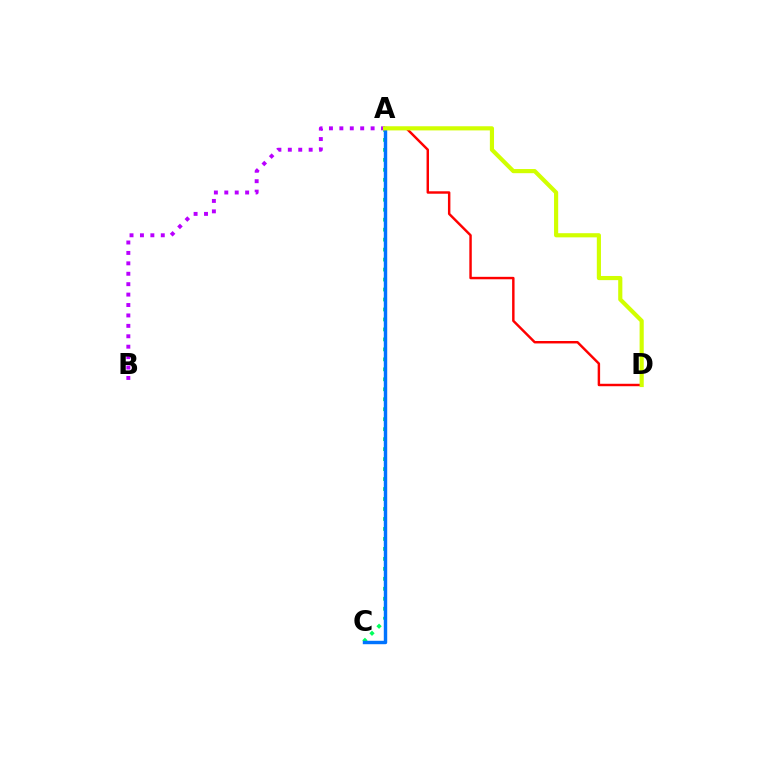{('A', 'C'): [{'color': '#00ff5c', 'line_style': 'dotted', 'thickness': 2.71}, {'color': '#0074ff', 'line_style': 'solid', 'thickness': 2.46}], ('A', 'B'): [{'color': '#b900ff', 'line_style': 'dotted', 'thickness': 2.83}], ('A', 'D'): [{'color': '#ff0000', 'line_style': 'solid', 'thickness': 1.76}, {'color': '#d1ff00', 'line_style': 'solid', 'thickness': 2.99}]}